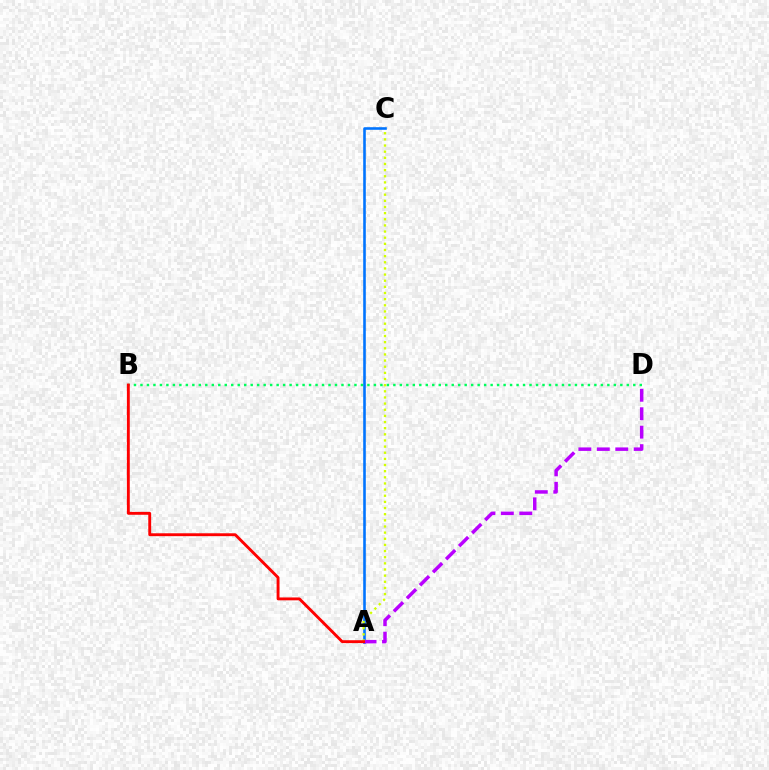{('B', 'D'): [{'color': '#00ff5c', 'line_style': 'dotted', 'thickness': 1.76}], ('A', 'C'): [{'color': '#0074ff', 'line_style': 'solid', 'thickness': 1.87}, {'color': '#d1ff00', 'line_style': 'dotted', 'thickness': 1.67}], ('A', 'D'): [{'color': '#b900ff', 'line_style': 'dashed', 'thickness': 2.51}], ('A', 'B'): [{'color': '#ff0000', 'line_style': 'solid', 'thickness': 2.07}]}